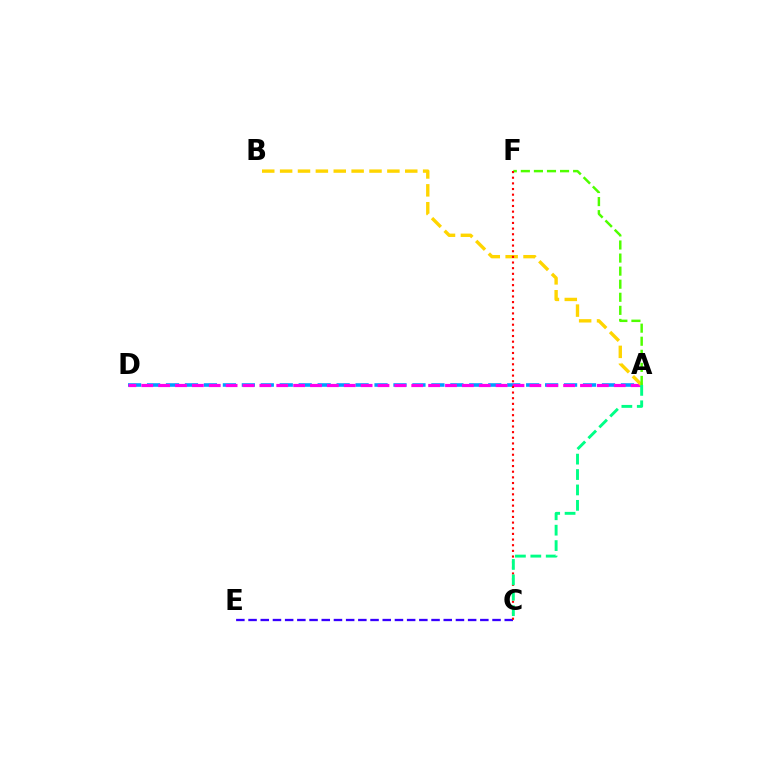{('C', 'E'): [{'color': '#3700ff', 'line_style': 'dashed', 'thickness': 1.66}], ('A', 'D'): [{'color': '#009eff', 'line_style': 'dashed', 'thickness': 2.58}, {'color': '#ff00ed', 'line_style': 'dashed', 'thickness': 2.29}], ('A', 'B'): [{'color': '#ffd500', 'line_style': 'dashed', 'thickness': 2.43}], ('A', 'F'): [{'color': '#4fff00', 'line_style': 'dashed', 'thickness': 1.78}], ('C', 'F'): [{'color': '#ff0000', 'line_style': 'dotted', 'thickness': 1.54}], ('A', 'C'): [{'color': '#00ff86', 'line_style': 'dashed', 'thickness': 2.09}]}